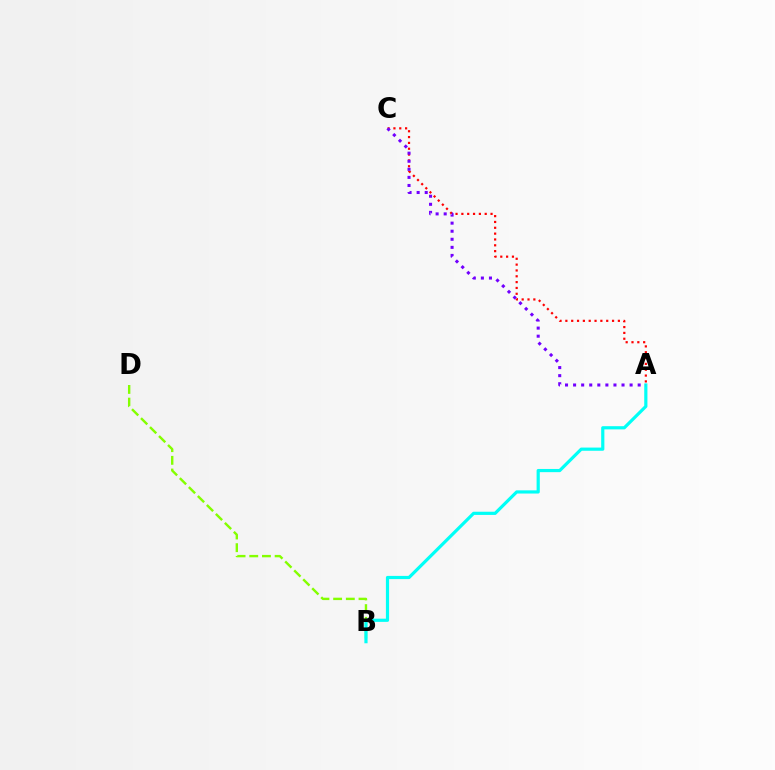{('A', 'C'): [{'color': '#ff0000', 'line_style': 'dotted', 'thickness': 1.59}, {'color': '#7200ff', 'line_style': 'dotted', 'thickness': 2.19}], ('B', 'D'): [{'color': '#84ff00', 'line_style': 'dashed', 'thickness': 1.72}], ('A', 'B'): [{'color': '#00fff6', 'line_style': 'solid', 'thickness': 2.29}]}